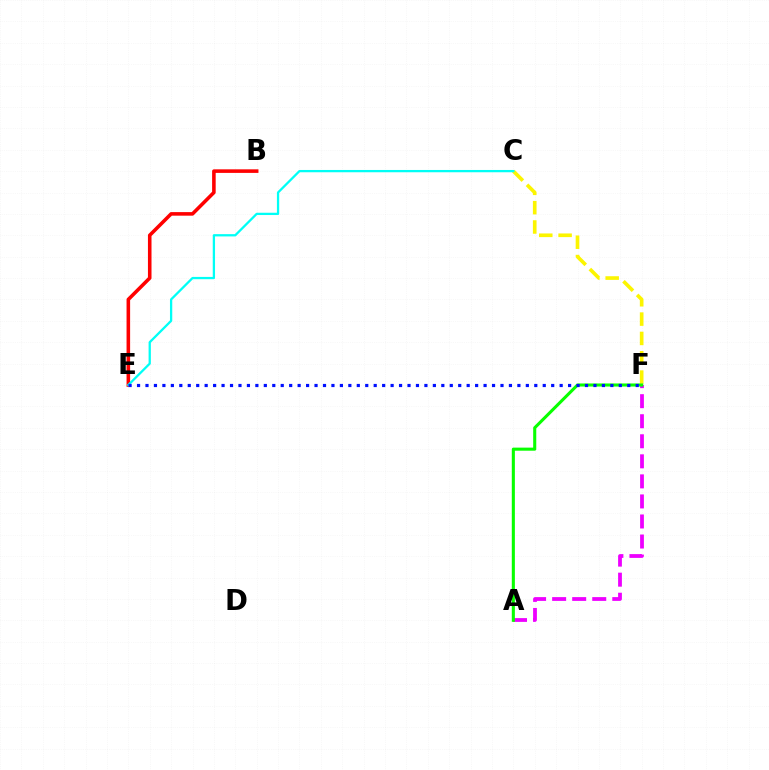{('C', 'F'): [{'color': '#fcf500', 'line_style': 'dashed', 'thickness': 2.63}], ('A', 'F'): [{'color': '#ee00ff', 'line_style': 'dashed', 'thickness': 2.72}, {'color': '#08ff00', 'line_style': 'solid', 'thickness': 2.22}], ('B', 'E'): [{'color': '#ff0000', 'line_style': 'solid', 'thickness': 2.57}], ('C', 'E'): [{'color': '#00fff6', 'line_style': 'solid', 'thickness': 1.64}], ('E', 'F'): [{'color': '#0010ff', 'line_style': 'dotted', 'thickness': 2.3}]}